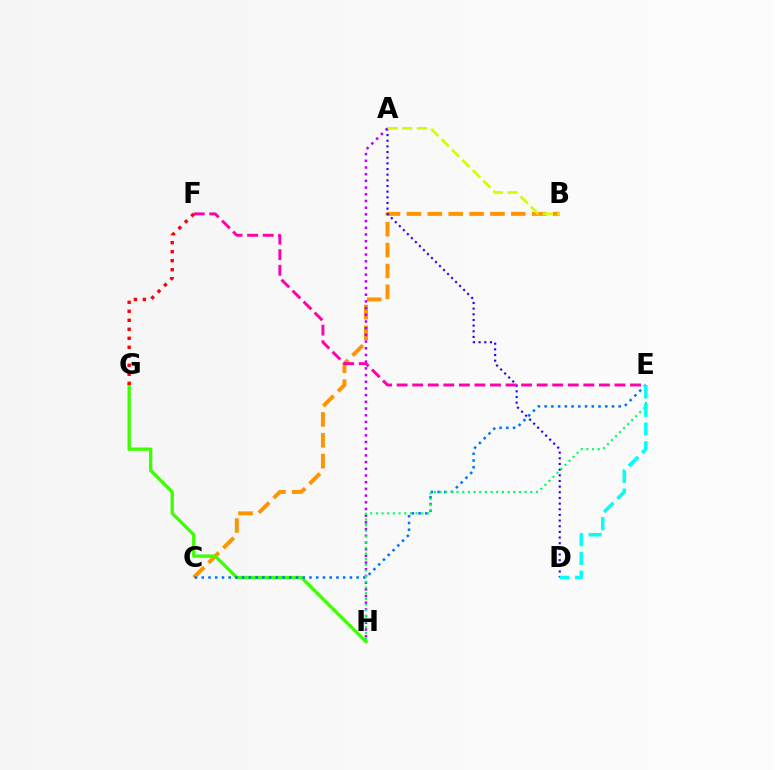{('B', 'C'): [{'color': '#ff9400', 'line_style': 'dashed', 'thickness': 2.84}], ('A', 'H'): [{'color': '#b900ff', 'line_style': 'dotted', 'thickness': 1.82}], ('G', 'H'): [{'color': '#3dff00', 'line_style': 'solid', 'thickness': 2.38}], ('C', 'E'): [{'color': '#0074ff', 'line_style': 'dotted', 'thickness': 1.83}], ('A', 'D'): [{'color': '#2500ff', 'line_style': 'dotted', 'thickness': 1.54}], ('A', 'B'): [{'color': '#d1ff00', 'line_style': 'dashed', 'thickness': 1.99}], ('E', 'H'): [{'color': '#00ff5c', 'line_style': 'dotted', 'thickness': 1.54}], ('D', 'E'): [{'color': '#00fff6', 'line_style': 'dashed', 'thickness': 2.55}], ('E', 'F'): [{'color': '#ff00ac', 'line_style': 'dashed', 'thickness': 2.11}], ('F', 'G'): [{'color': '#ff0000', 'line_style': 'dotted', 'thickness': 2.45}]}